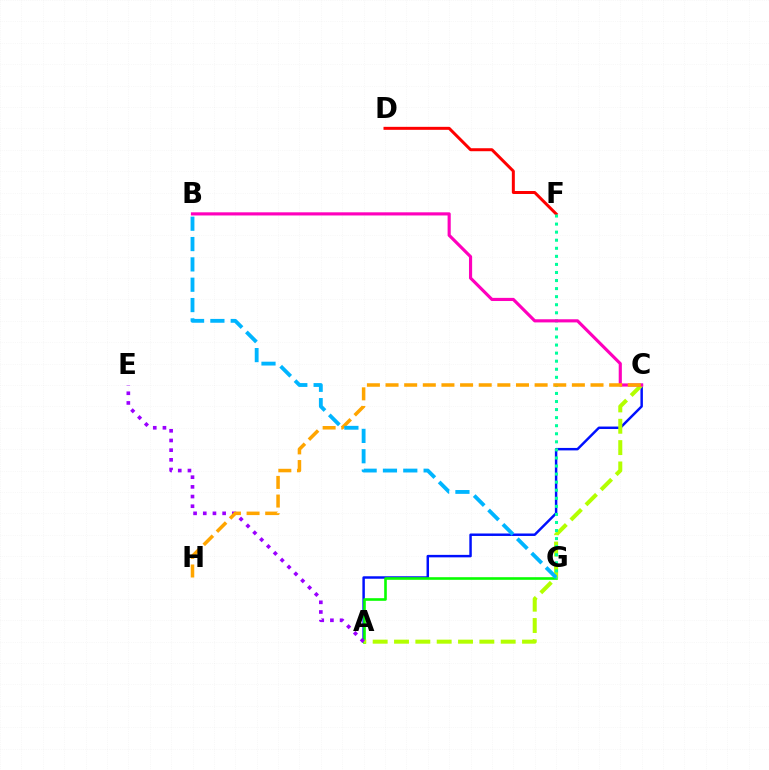{('A', 'C'): [{'color': '#0010ff', 'line_style': 'solid', 'thickness': 1.78}, {'color': '#b3ff00', 'line_style': 'dashed', 'thickness': 2.9}], ('D', 'F'): [{'color': '#ff0000', 'line_style': 'solid', 'thickness': 2.15}], ('A', 'G'): [{'color': '#08ff00', 'line_style': 'solid', 'thickness': 1.88}], ('F', 'G'): [{'color': '#00ff9d', 'line_style': 'dotted', 'thickness': 2.19}], ('B', 'C'): [{'color': '#ff00bd', 'line_style': 'solid', 'thickness': 2.26}], ('A', 'E'): [{'color': '#9b00ff', 'line_style': 'dotted', 'thickness': 2.63}], ('C', 'H'): [{'color': '#ffa500', 'line_style': 'dashed', 'thickness': 2.53}], ('B', 'G'): [{'color': '#00b5ff', 'line_style': 'dashed', 'thickness': 2.76}]}